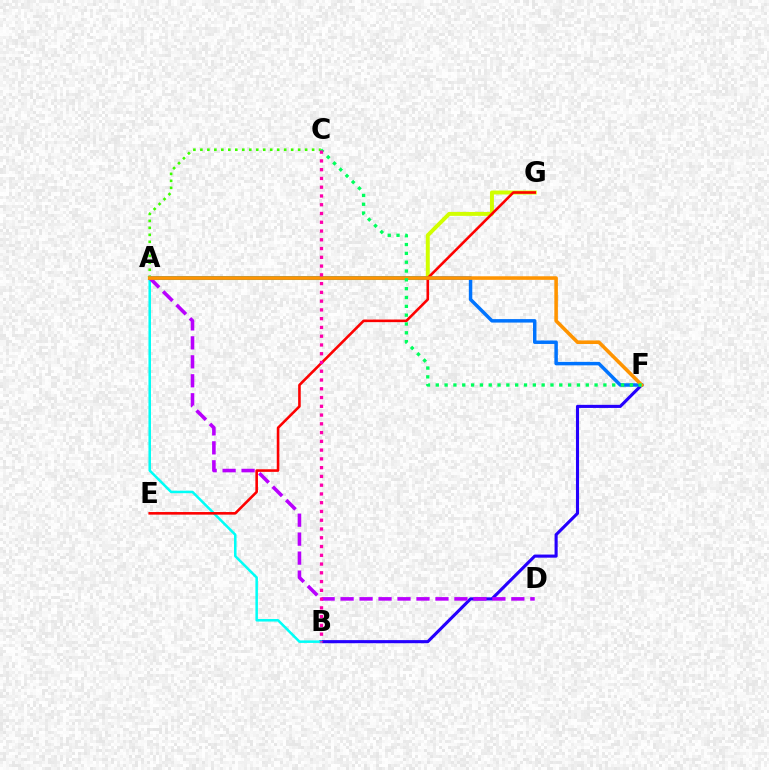{('A', 'C'): [{'color': '#3dff00', 'line_style': 'dotted', 'thickness': 1.9}], ('B', 'F'): [{'color': '#2500ff', 'line_style': 'solid', 'thickness': 2.23}], ('A', 'G'): [{'color': '#d1ff00', 'line_style': 'solid', 'thickness': 2.84}], ('A', 'B'): [{'color': '#00fff6', 'line_style': 'solid', 'thickness': 1.81}], ('A', 'F'): [{'color': '#0074ff', 'line_style': 'solid', 'thickness': 2.5}, {'color': '#ff9400', 'line_style': 'solid', 'thickness': 2.57}], ('A', 'D'): [{'color': '#b900ff', 'line_style': 'dashed', 'thickness': 2.58}], ('E', 'G'): [{'color': '#ff0000', 'line_style': 'solid', 'thickness': 1.87}], ('C', 'F'): [{'color': '#00ff5c', 'line_style': 'dotted', 'thickness': 2.4}], ('B', 'C'): [{'color': '#ff00ac', 'line_style': 'dotted', 'thickness': 2.38}]}